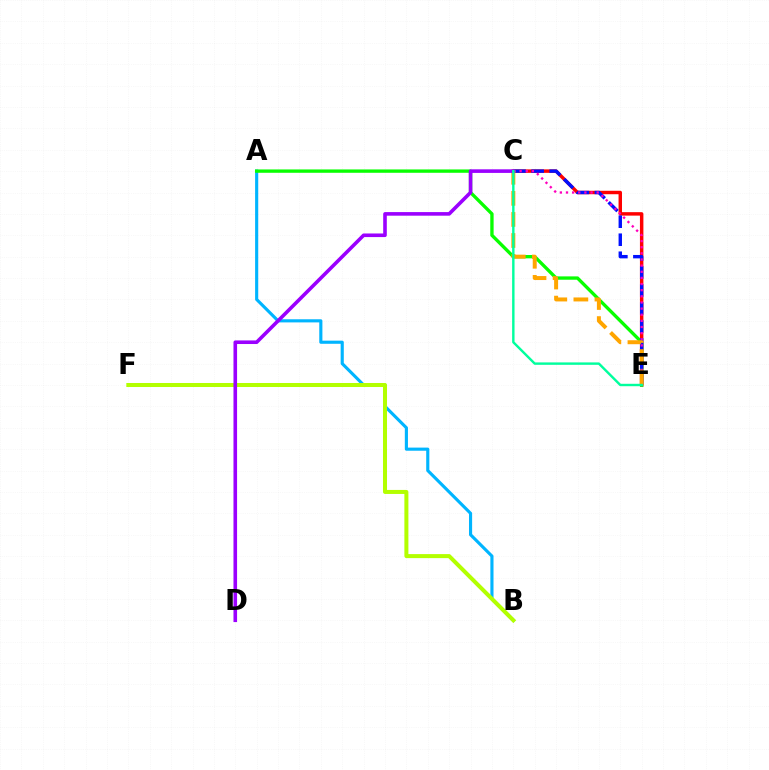{('C', 'E'): [{'color': '#ff0000', 'line_style': 'solid', 'thickness': 2.49}, {'color': '#0010ff', 'line_style': 'dashed', 'thickness': 2.45}, {'color': '#ff00bd', 'line_style': 'dotted', 'thickness': 1.67}, {'color': '#ffa500', 'line_style': 'dashed', 'thickness': 2.86}, {'color': '#00ff9d', 'line_style': 'solid', 'thickness': 1.74}], ('A', 'B'): [{'color': '#00b5ff', 'line_style': 'solid', 'thickness': 2.25}], ('A', 'E'): [{'color': '#08ff00', 'line_style': 'solid', 'thickness': 2.41}], ('B', 'F'): [{'color': '#b3ff00', 'line_style': 'solid', 'thickness': 2.89}], ('C', 'D'): [{'color': '#9b00ff', 'line_style': 'solid', 'thickness': 2.59}]}